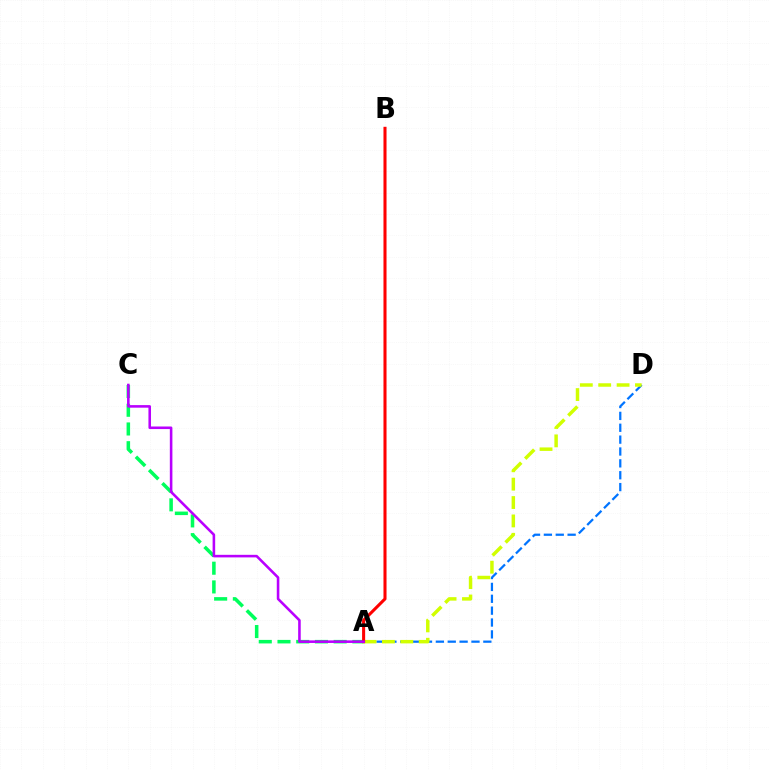{('A', 'D'): [{'color': '#0074ff', 'line_style': 'dashed', 'thickness': 1.61}, {'color': '#d1ff00', 'line_style': 'dashed', 'thickness': 2.5}], ('A', 'C'): [{'color': '#00ff5c', 'line_style': 'dashed', 'thickness': 2.54}, {'color': '#b900ff', 'line_style': 'solid', 'thickness': 1.85}], ('A', 'B'): [{'color': '#ff0000', 'line_style': 'solid', 'thickness': 2.2}]}